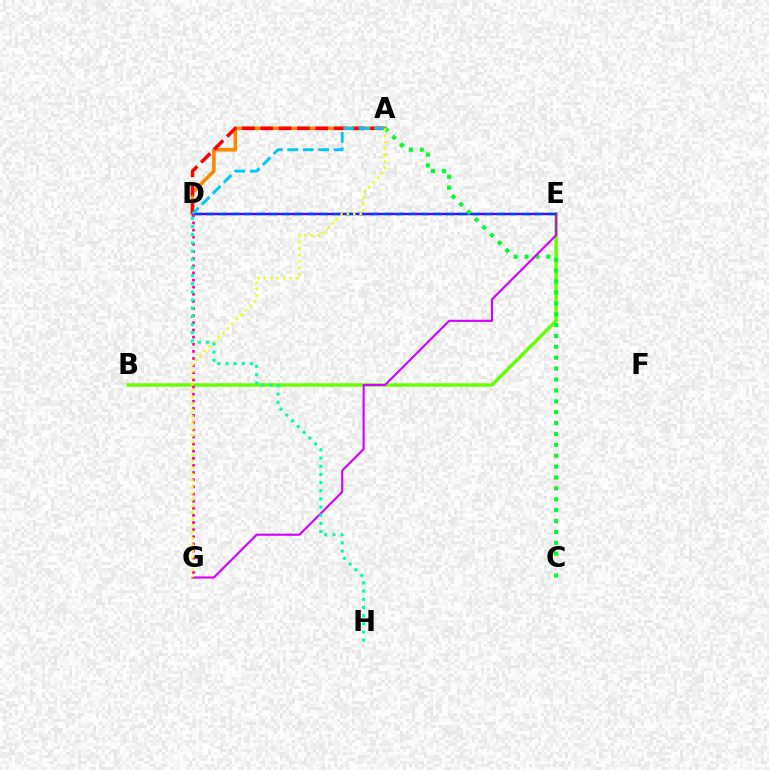{('B', 'E'): [{'color': '#66ff00', 'line_style': 'solid', 'thickness': 2.45}], ('A', 'D'): [{'color': '#ff8800', 'line_style': 'solid', 'thickness': 2.6}, {'color': '#ff0000', 'line_style': 'dashed', 'thickness': 2.49}, {'color': '#00c7ff', 'line_style': 'dashed', 'thickness': 2.1}], ('D', 'E'): [{'color': '#4f00ff', 'line_style': 'solid', 'thickness': 1.73}, {'color': '#003fff', 'line_style': 'dashed', 'thickness': 1.72}], ('A', 'C'): [{'color': '#00ff27', 'line_style': 'dotted', 'thickness': 2.96}], ('E', 'G'): [{'color': '#d600ff', 'line_style': 'solid', 'thickness': 1.53}], ('D', 'G'): [{'color': '#ff00a0', 'line_style': 'dotted', 'thickness': 1.94}], ('A', 'G'): [{'color': '#eeff00', 'line_style': 'dotted', 'thickness': 1.74}], ('D', 'H'): [{'color': '#00ffaf', 'line_style': 'dotted', 'thickness': 2.22}]}